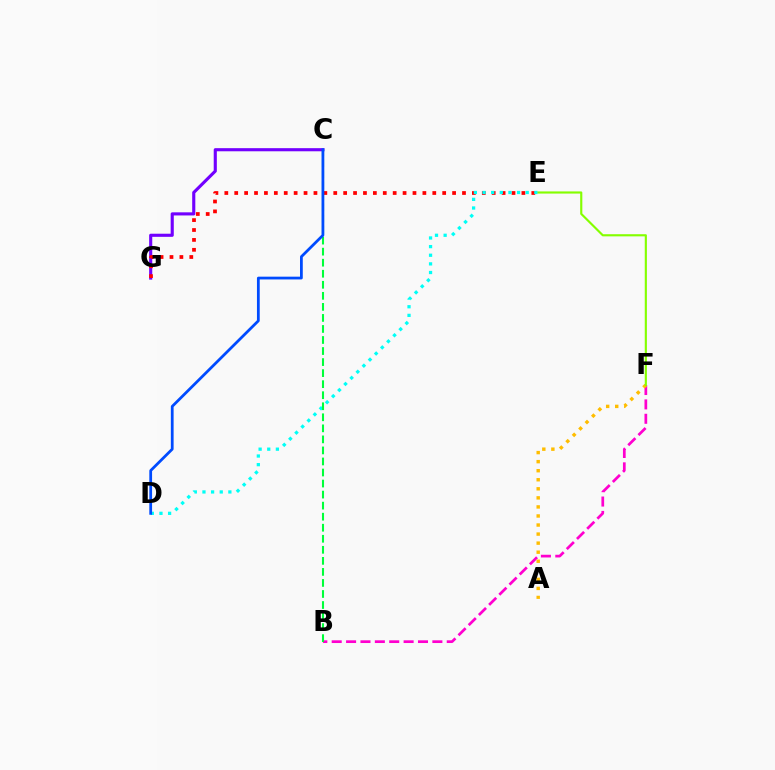{('C', 'G'): [{'color': '#7200ff', 'line_style': 'solid', 'thickness': 2.24}], ('B', 'F'): [{'color': '#ff00cf', 'line_style': 'dashed', 'thickness': 1.95}], ('A', 'F'): [{'color': '#ffbd00', 'line_style': 'dotted', 'thickness': 2.46}], ('E', 'G'): [{'color': '#ff0000', 'line_style': 'dotted', 'thickness': 2.69}], ('E', 'F'): [{'color': '#84ff00', 'line_style': 'solid', 'thickness': 1.55}], ('D', 'E'): [{'color': '#00fff6', 'line_style': 'dotted', 'thickness': 2.35}], ('B', 'C'): [{'color': '#00ff39', 'line_style': 'dashed', 'thickness': 1.5}], ('C', 'D'): [{'color': '#004bff', 'line_style': 'solid', 'thickness': 1.99}]}